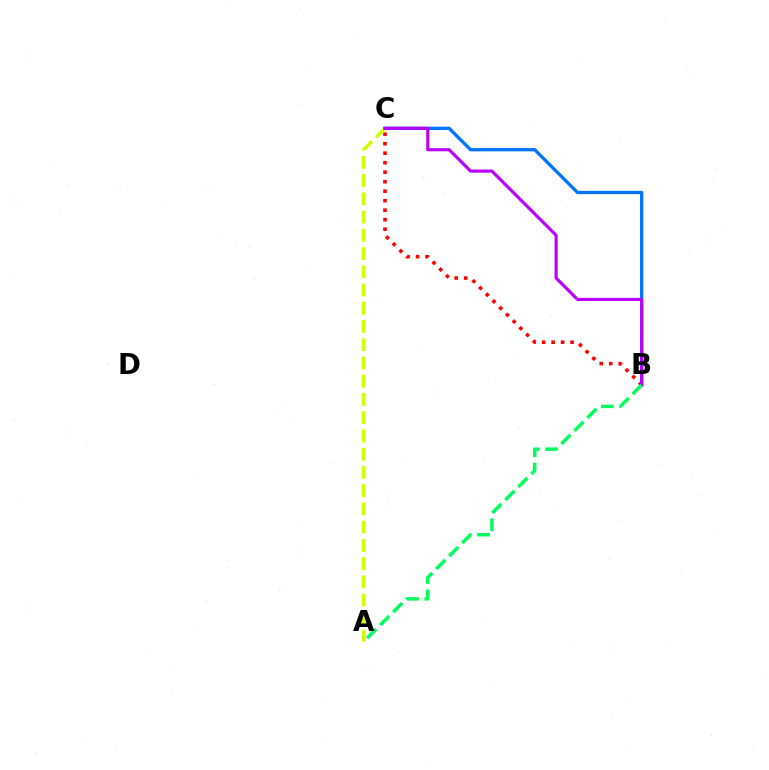{('B', 'C'): [{'color': '#ff0000', 'line_style': 'dotted', 'thickness': 2.58}, {'color': '#0074ff', 'line_style': 'solid', 'thickness': 2.37}, {'color': '#b900ff', 'line_style': 'solid', 'thickness': 2.25}], ('A', 'C'): [{'color': '#d1ff00', 'line_style': 'dashed', 'thickness': 2.48}], ('A', 'B'): [{'color': '#00ff5c', 'line_style': 'dashed', 'thickness': 2.5}]}